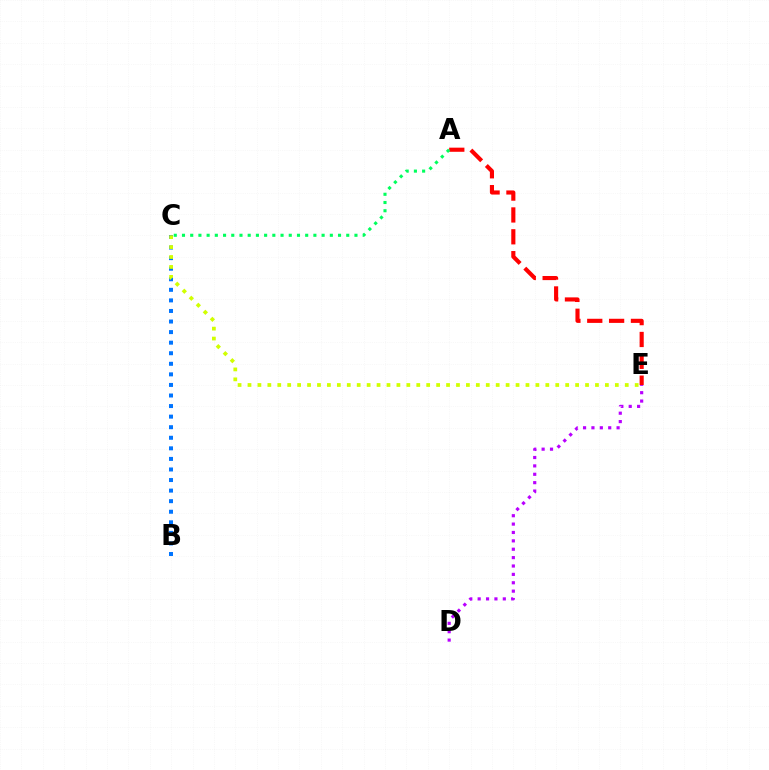{('A', 'E'): [{'color': '#ff0000', 'line_style': 'dashed', 'thickness': 2.97}], ('B', 'C'): [{'color': '#0074ff', 'line_style': 'dotted', 'thickness': 2.87}], ('C', 'E'): [{'color': '#d1ff00', 'line_style': 'dotted', 'thickness': 2.7}], ('A', 'C'): [{'color': '#00ff5c', 'line_style': 'dotted', 'thickness': 2.23}], ('D', 'E'): [{'color': '#b900ff', 'line_style': 'dotted', 'thickness': 2.28}]}